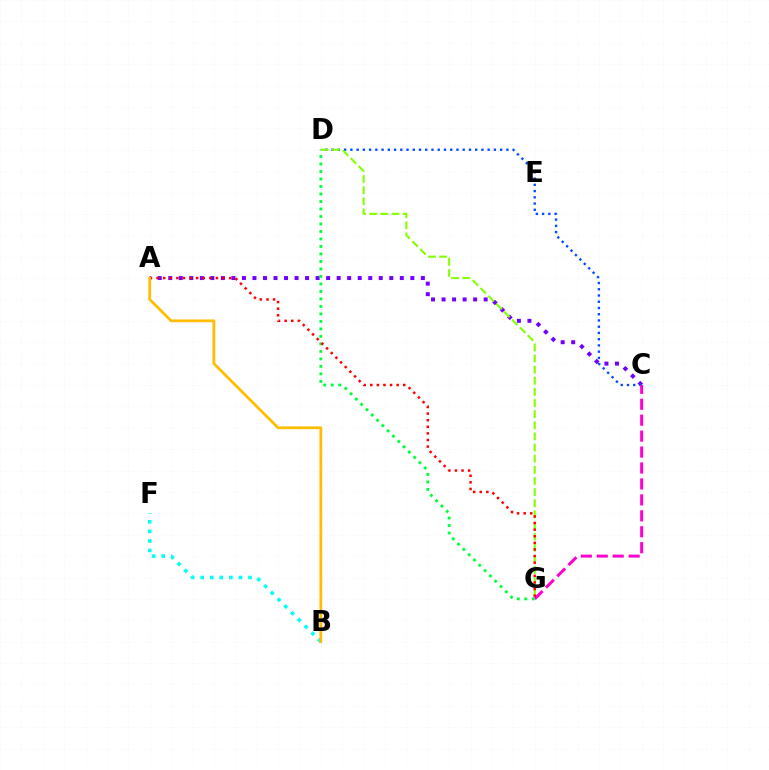{('A', 'C'): [{'color': '#7200ff', 'line_style': 'dotted', 'thickness': 2.86}], ('C', 'D'): [{'color': '#004bff', 'line_style': 'dotted', 'thickness': 1.7}], ('B', 'F'): [{'color': '#00fff6', 'line_style': 'dotted', 'thickness': 2.6}], ('C', 'G'): [{'color': '#ff00cf', 'line_style': 'dashed', 'thickness': 2.17}], ('D', 'G'): [{'color': '#00ff39', 'line_style': 'dotted', 'thickness': 2.04}, {'color': '#84ff00', 'line_style': 'dashed', 'thickness': 1.51}], ('A', 'G'): [{'color': '#ff0000', 'line_style': 'dotted', 'thickness': 1.79}], ('A', 'B'): [{'color': '#ffbd00', 'line_style': 'solid', 'thickness': 2.0}]}